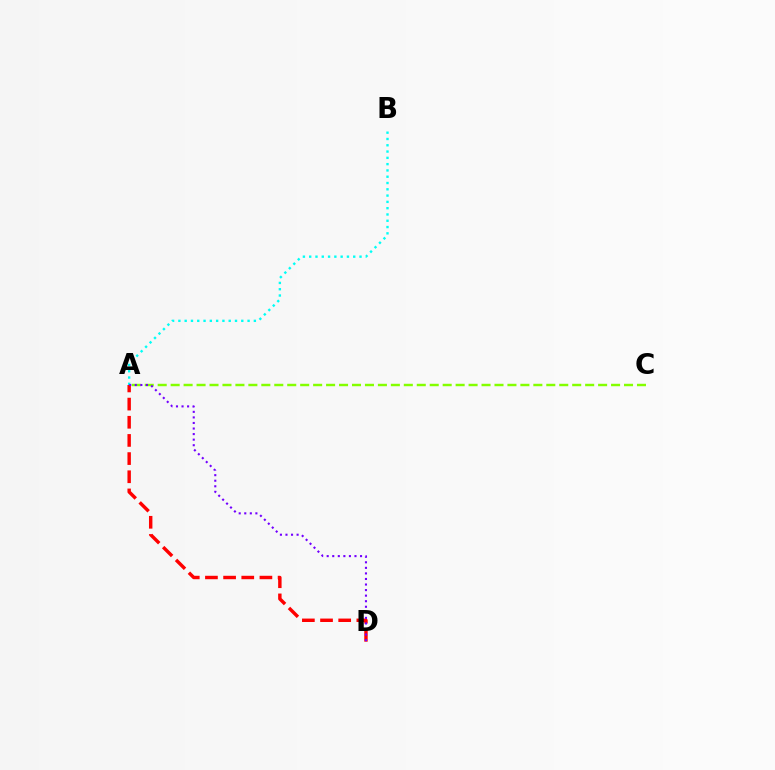{('A', 'C'): [{'color': '#84ff00', 'line_style': 'dashed', 'thickness': 1.76}], ('A', 'B'): [{'color': '#00fff6', 'line_style': 'dotted', 'thickness': 1.71}], ('A', 'D'): [{'color': '#ff0000', 'line_style': 'dashed', 'thickness': 2.47}, {'color': '#7200ff', 'line_style': 'dotted', 'thickness': 1.51}]}